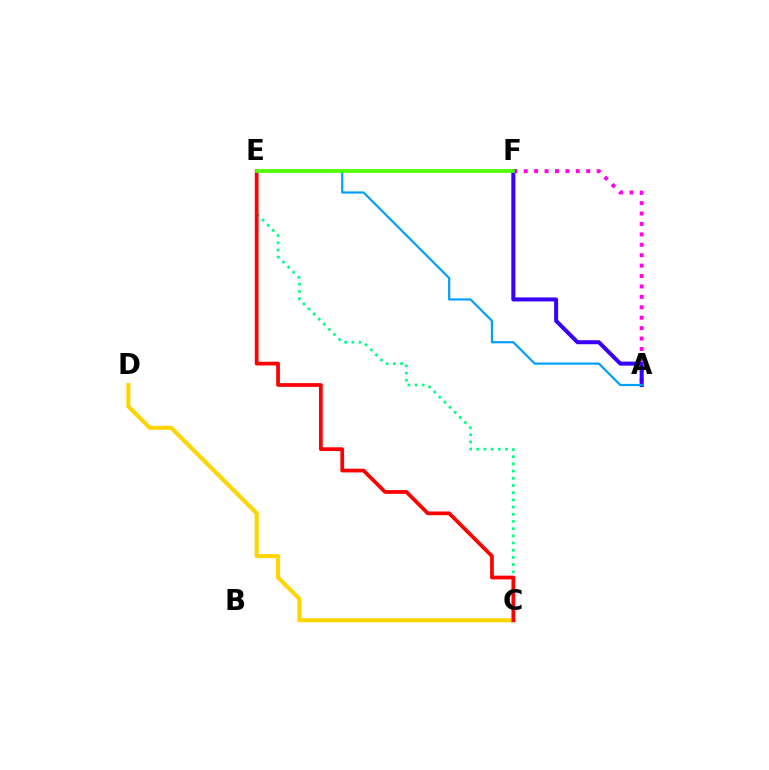{('A', 'F'): [{'color': '#ff00ed', 'line_style': 'dotted', 'thickness': 2.83}, {'color': '#3700ff', 'line_style': 'solid', 'thickness': 2.89}], ('C', 'E'): [{'color': '#00ff86', 'line_style': 'dotted', 'thickness': 1.95}, {'color': '#ff0000', 'line_style': 'solid', 'thickness': 2.69}], ('A', 'E'): [{'color': '#009eff', 'line_style': 'solid', 'thickness': 1.58}], ('C', 'D'): [{'color': '#ffd500', 'line_style': 'solid', 'thickness': 2.94}], ('E', 'F'): [{'color': '#4fff00', 'line_style': 'solid', 'thickness': 2.64}]}